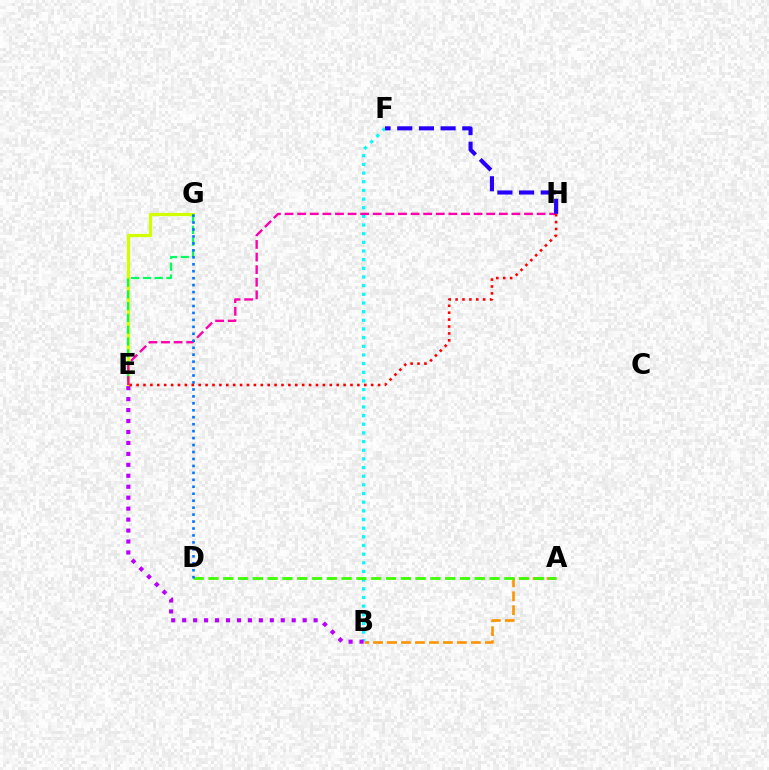{('A', 'B'): [{'color': '#ff9400', 'line_style': 'dashed', 'thickness': 1.9}], ('E', 'G'): [{'color': '#d1ff00', 'line_style': 'solid', 'thickness': 2.34}, {'color': '#00ff5c', 'line_style': 'dashed', 'thickness': 1.6}], ('B', 'F'): [{'color': '#00fff6', 'line_style': 'dotted', 'thickness': 2.35}], ('A', 'D'): [{'color': '#3dff00', 'line_style': 'dashed', 'thickness': 2.01}], ('E', 'H'): [{'color': '#ff00ac', 'line_style': 'dashed', 'thickness': 1.71}, {'color': '#ff0000', 'line_style': 'dotted', 'thickness': 1.87}], ('B', 'E'): [{'color': '#b900ff', 'line_style': 'dotted', 'thickness': 2.98}], ('D', 'G'): [{'color': '#0074ff', 'line_style': 'dotted', 'thickness': 1.89}], ('F', 'H'): [{'color': '#2500ff', 'line_style': 'dashed', 'thickness': 2.95}]}